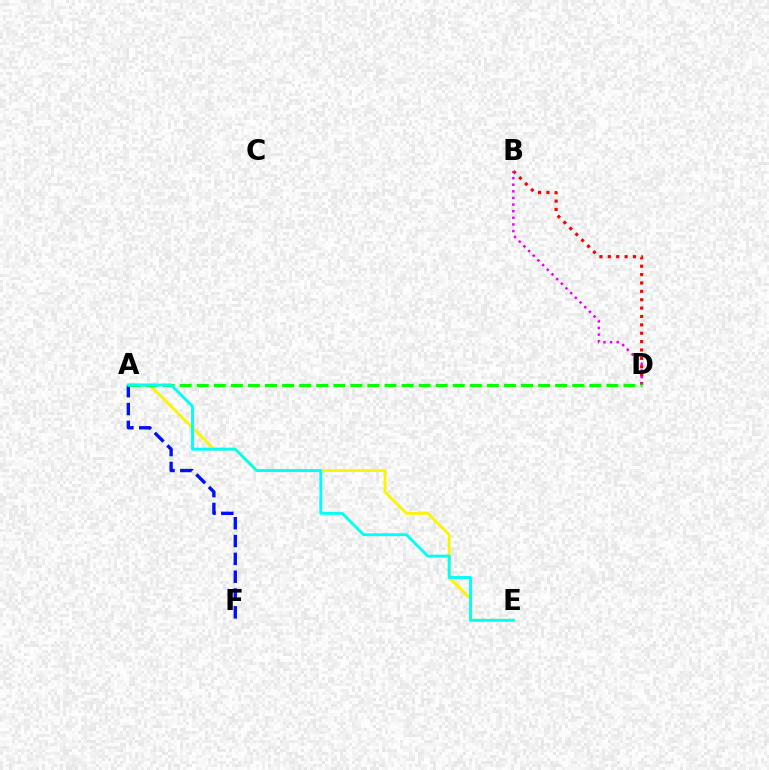{('B', 'D'): [{'color': '#ff0000', 'line_style': 'dotted', 'thickness': 2.28}, {'color': '#ee00ff', 'line_style': 'dotted', 'thickness': 1.8}], ('A', 'E'): [{'color': '#fcf500', 'line_style': 'solid', 'thickness': 2.05}, {'color': '#00fff6', 'line_style': 'solid', 'thickness': 2.08}], ('A', 'F'): [{'color': '#0010ff', 'line_style': 'dashed', 'thickness': 2.42}], ('A', 'D'): [{'color': '#08ff00', 'line_style': 'dashed', 'thickness': 2.32}]}